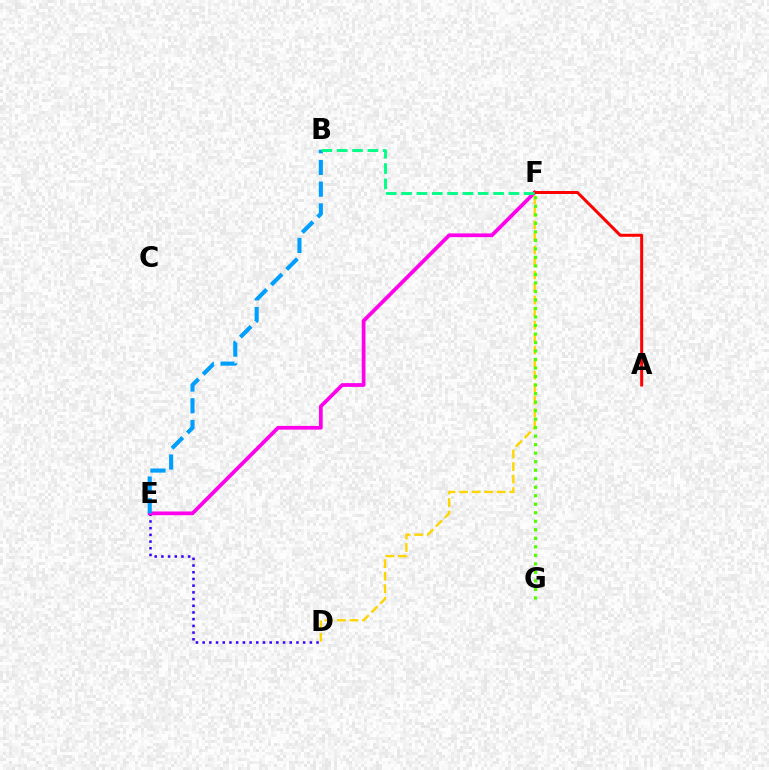{('D', 'E'): [{'color': '#3700ff', 'line_style': 'dotted', 'thickness': 1.82}], ('E', 'F'): [{'color': '#ff00ed', 'line_style': 'solid', 'thickness': 2.69}], ('A', 'F'): [{'color': '#ff0000', 'line_style': 'solid', 'thickness': 2.16}], ('D', 'F'): [{'color': '#ffd500', 'line_style': 'dashed', 'thickness': 1.7}], ('B', 'E'): [{'color': '#009eff', 'line_style': 'dashed', 'thickness': 2.95}], ('B', 'F'): [{'color': '#00ff86', 'line_style': 'dashed', 'thickness': 2.08}], ('F', 'G'): [{'color': '#4fff00', 'line_style': 'dotted', 'thickness': 2.31}]}